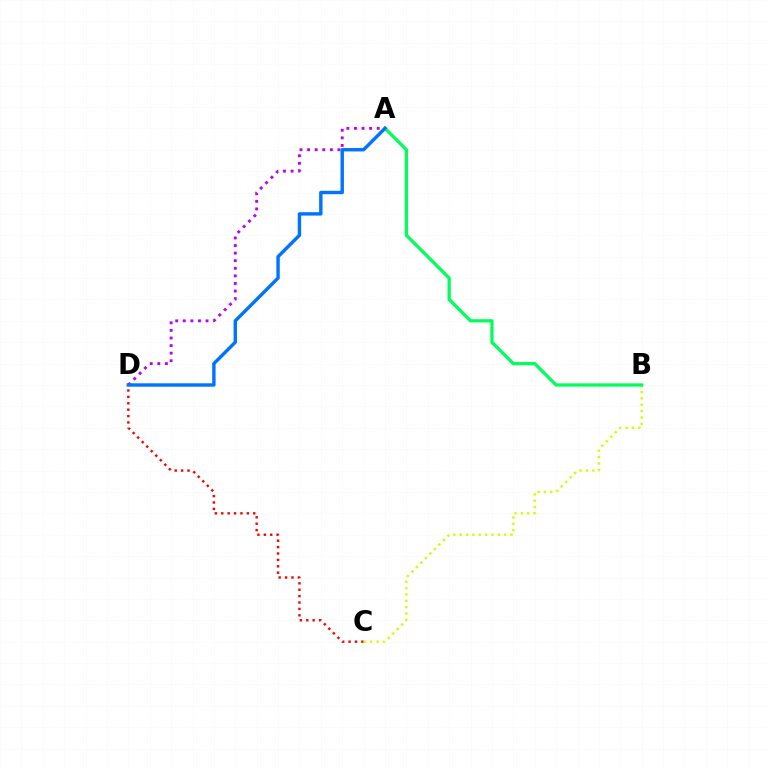{('C', 'D'): [{'color': '#ff0000', 'line_style': 'dotted', 'thickness': 1.74}], ('A', 'D'): [{'color': '#b900ff', 'line_style': 'dotted', 'thickness': 2.06}, {'color': '#0074ff', 'line_style': 'solid', 'thickness': 2.45}], ('B', 'C'): [{'color': '#d1ff00', 'line_style': 'dotted', 'thickness': 1.73}], ('A', 'B'): [{'color': '#00ff5c', 'line_style': 'solid', 'thickness': 2.35}]}